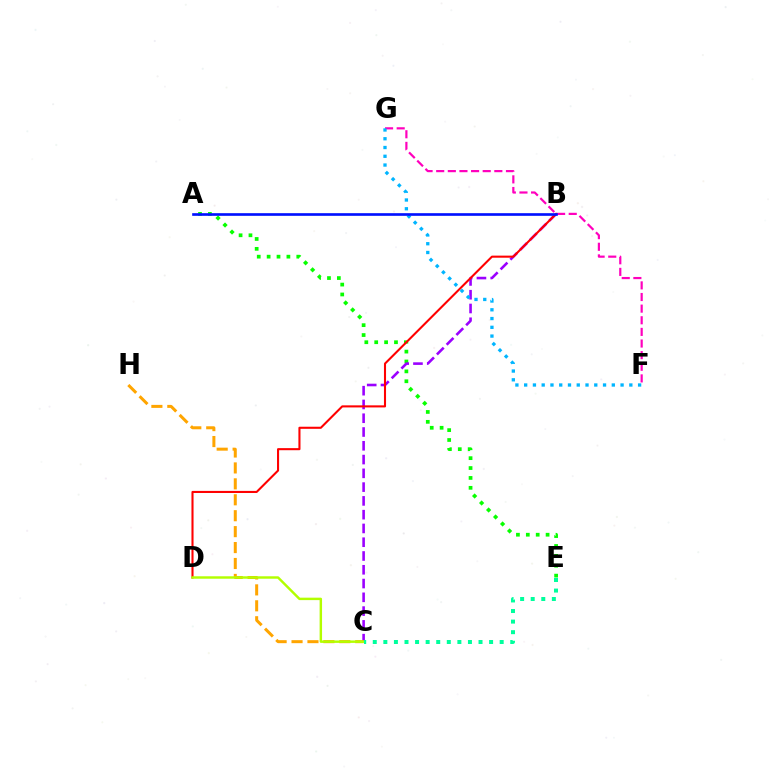{('A', 'E'): [{'color': '#08ff00', 'line_style': 'dotted', 'thickness': 2.69}], ('B', 'C'): [{'color': '#9b00ff', 'line_style': 'dashed', 'thickness': 1.87}], ('B', 'D'): [{'color': '#ff0000', 'line_style': 'solid', 'thickness': 1.5}], ('F', 'G'): [{'color': '#ff00bd', 'line_style': 'dashed', 'thickness': 1.58}, {'color': '#00b5ff', 'line_style': 'dotted', 'thickness': 2.38}], ('C', 'H'): [{'color': '#ffa500', 'line_style': 'dashed', 'thickness': 2.16}], ('A', 'B'): [{'color': '#0010ff', 'line_style': 'solid', 'thickness': 1.91}], ('C', 'D'): [{'color': '#b3ff00', 'line_style': 'solid', 'thickness': 1.76}], ('C', 'E'): [{'color': '#00ff9d', 'line_style': 'dotted', 'thickness': 2.87}]}